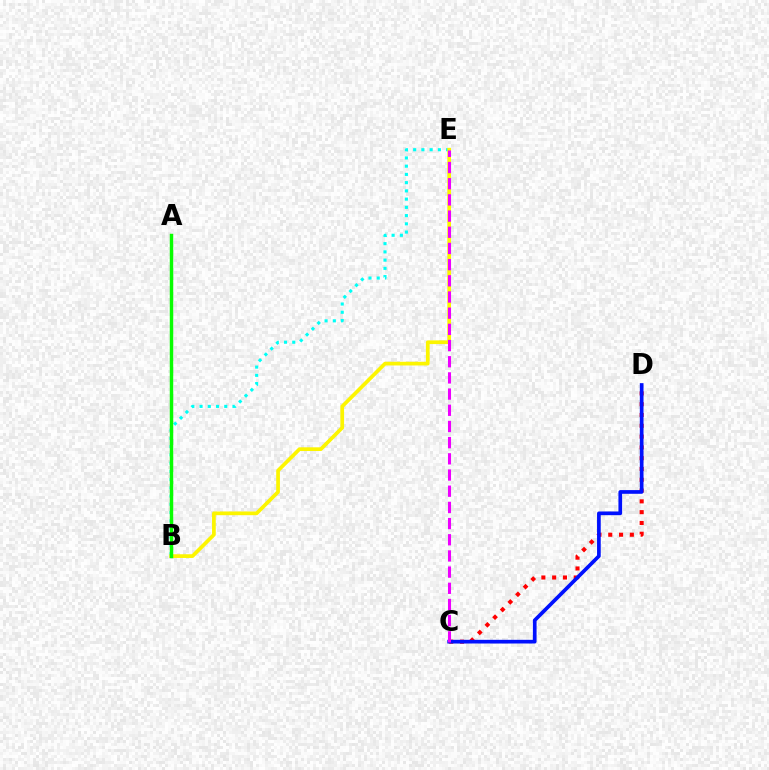{('B', 'E'): [{'color': '#00fff6', 'line_style': 'dotted', 'thickness': 2.24}, {'color': '#fcf500', 'line_style': 'solid', 'thickness': 2.68}], ('C', 'D'): [{'color': '#ff0000', 'line_style': 'dotted', 'thickness': 2.93}, {'color': '#0010ff', 'line_style': 'solid', 'thickness': 2.66}], ('A', 'B'): [{'color': '#08ff00', 'line_style': 'solid', 'thickness': 2.49}], ('C', 'E'): [{'color': '#ee00ff', 'line_style': 'dashed', 'thickness': 2.2}]}